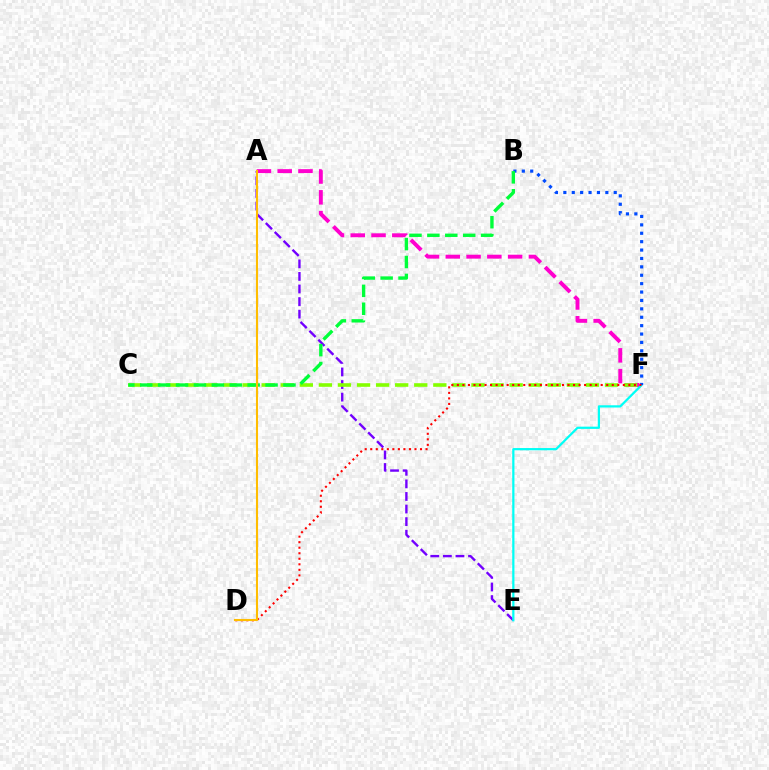{('A', 'E'): [{'color': '#7200ff', 'line_style': 'dashed', 'thickness': 1.71}], ('A', 'F'): [{'color': '#ff00cf', 'line_style': 'dashed', 'thickness': 2.82}], ('E', 'F'): [{'color': '#00fff6', 'line_style': 'solid', 'thickness': 1.61}], ('C', 'F'): [{'color': '#84ff00', 'line_style': 'dashed', 'thickness': 2.59}], ('B', 'F'): [{'color': '#004bff', 'line_style': 'dotted', 'thickness': 2.28}], ('D', 'F'): [{'color': '#ff0000', 'line_style': 'dotted', 'thickness': 1.5}], ('B', 'C'): [{'color': '#00ff39', 'line_style': 'dashed', 'thickness': 2.43}], ('A', 'D'): [{'color': '#ffbd00', 'line_style': 'solid', 'thickness': 1.51}]}